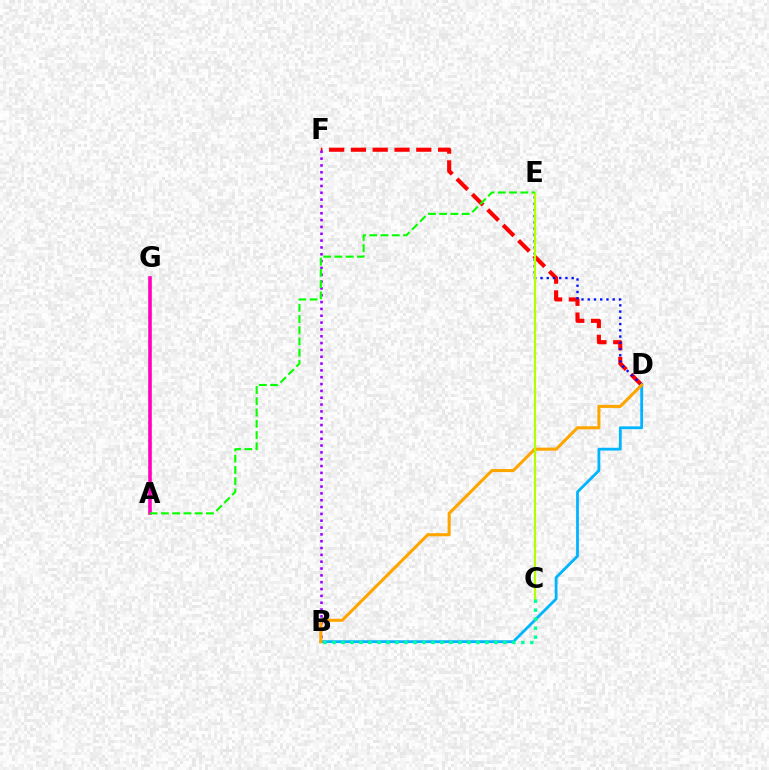{('D', 'F'): [{'color': '#ff0000', 'line_style': 'dashed', 'thickness': 2.96}], ('B', 'D'): [{'color': '#00b5ff', 'line_style': 'solid', 'thickness': 2.02}, {'color': '#ffa500', 'line_style': 'solid', 'thickness': 2.22}], ('B', 'F'): [{'color': '#9b00ff', 'line_style': 'dotted', 'thickness': 1.86}], ('D', 'E'): [{'color': '#0010ff', 'line_style': 'dotted', 'thickness': 1.7}], ('A', 'G'): [{'color': '#ff00bd', 'line_style': 'solid', 'thickness': 2.59}], ('C', 'E'): [{'color': '#b3ff00', 'line_style': 'solid', 'thickness': 1.59}], ('A', 'E'): [{'color': '#08ff00', 'line_style': 'dashed', 'thickness': 1.53}], ('B', 'C'): [{'color': '#00ff9d', 'line_style': 'dotted', 'thickness': 2.44}]}